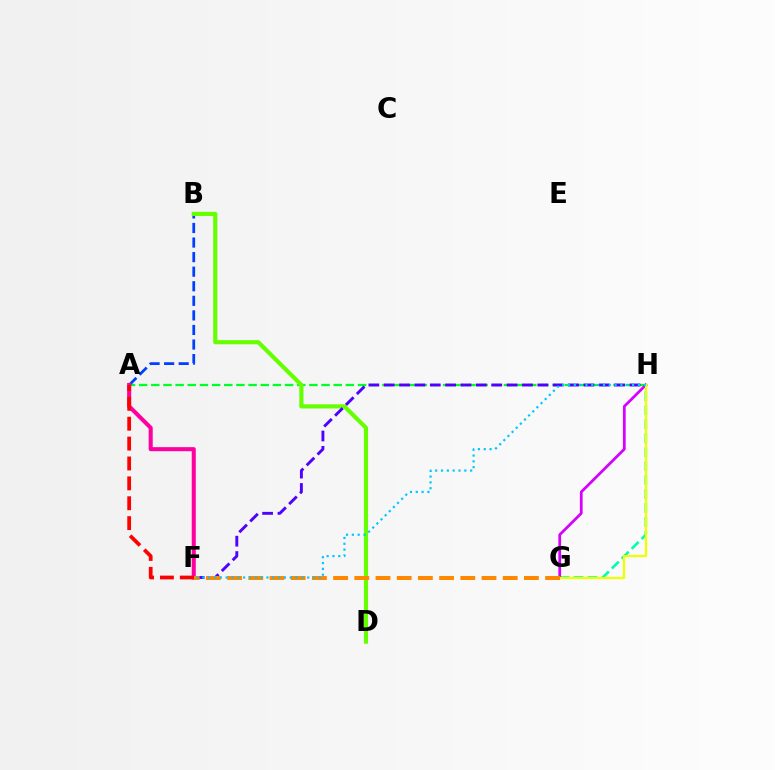{('G', 'H'): [{'color': '#00ffaf', 'line_style': 'dashed', 'thickness': 1.9}, {'color': '#d600ff', 'line_style': 'solid', 'thickness': 1.98}, {'color': '#eeff00', 'line_style': 'solid', 'thickness': 1.64}], ('A', 'H'): [{'color': '#00ff27', 'line_style': 'dashed', 'thickness': 1.65}], ('A', 'B'): [{'color': '#003fff', 'line_style': 'dashed', 'thickness': 1.98}], ('A', 'F'): [{'color': '#ff00a0', 'line_style': 'solid', 'thickness': 2.92}, {'color': '#ff0000', 'line_style': 'dashed', 'thickness': 2.7}], ('B', 'D'): [{'color': '#66ff00', 'line_style': 'solid', 'thickness': 2.99}], ('F', 'H'): [{'color': '#4f00ff', 'line_style': 'dashed', 'thickness': 2.09}, {'color': '#00c7ff', 'line_style': 'dotted', 'thickness': 1.58}], ('F', 'G'): [{'color': '#ff8800', 'line_style': 'dashed', 'thickness': 2.88}]}